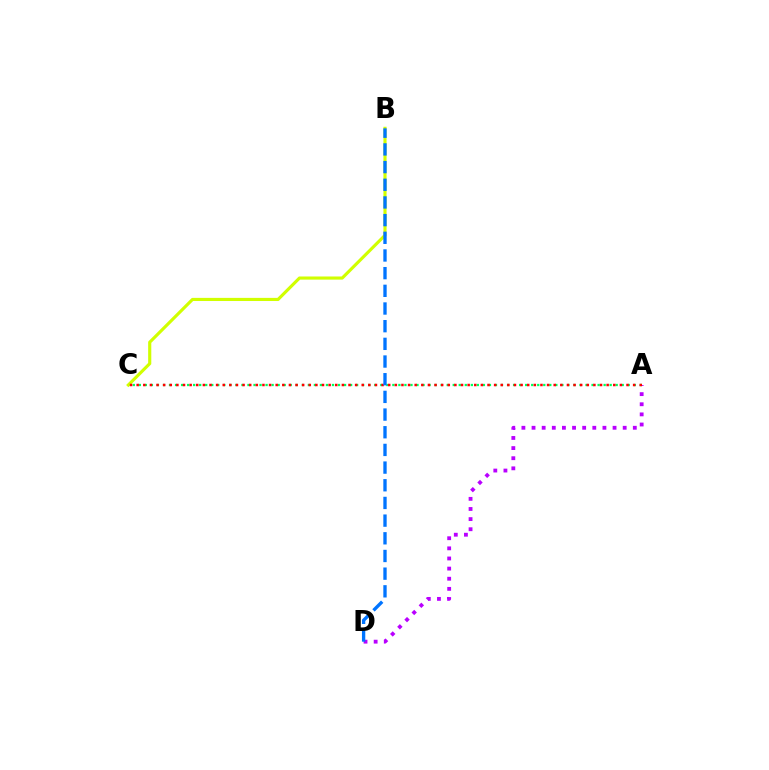{('A', 'D'): [{'color': '#b900ff', 'line_style': 'dotted', 'thickness': 2.75}], ('A', 'C'): [{'color': '#00ff5c', 'line_style': 'dotted', 'thickness': 1.64}, {'color': '#ff0000', 'line_style': 'dotted', 'thickness': 1.8}], ('B', 'C'): [{'color': '#d1ff00', 'line_style': 'solid', 'thickness': 2.26}], ('B', 'D'): [{'color': '#0074ff', 'line_style': 'dashed', 'thickness': 2.4}]}